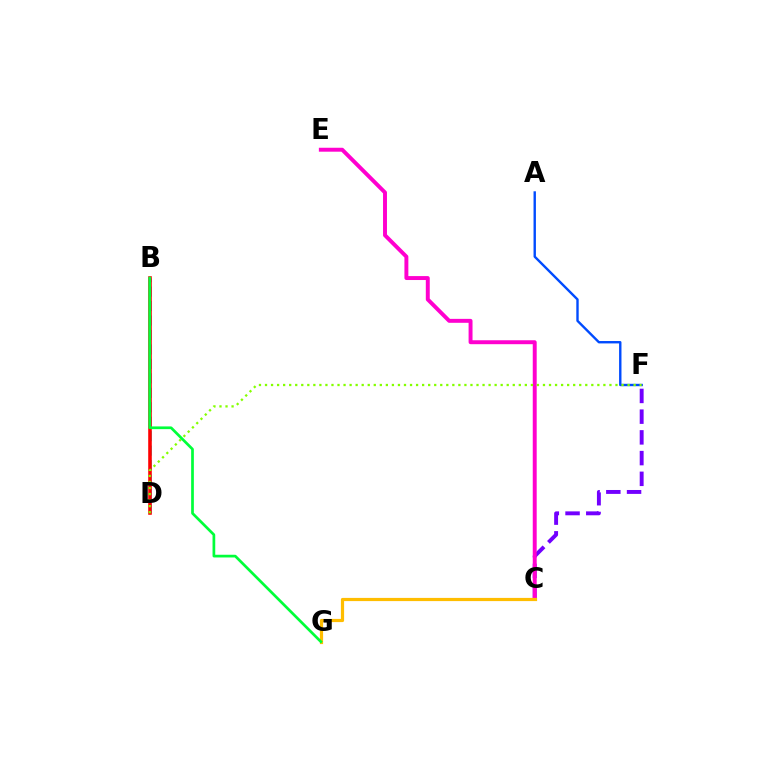{('B', 'D'): [{'color': '#00fff6', 'line_style': 'dashed', 'thickness': 1.96}, {'color': '#ff0000', 'line_style': 'solid', 'thickness': 2.58}], ('C', 'F'): [{'color': '#7200ff', 'line_style': 'dashed', 'thickness': 2.82}], ('C', 'E'): [{'color': '#ff00cf', 'line_style': 'solid', 'thickness': 2.83}], ('C', 'G'): [{'color': '#ffbd00', 'line_style': 'solid', 'thickness': 2.3}], ('A', 'F'): [{'color': '#004bff', 'line_style': 'solid', 'thickness': 1.72}], ('D', 'F'): [{'color': '#84ff00', 'line_style': 'dotted', 'thickness': 1.64}], ('B', 'G'): [{'color': '#00ff39', 'line_style': 'solid', 'thickness': 1.95}]}